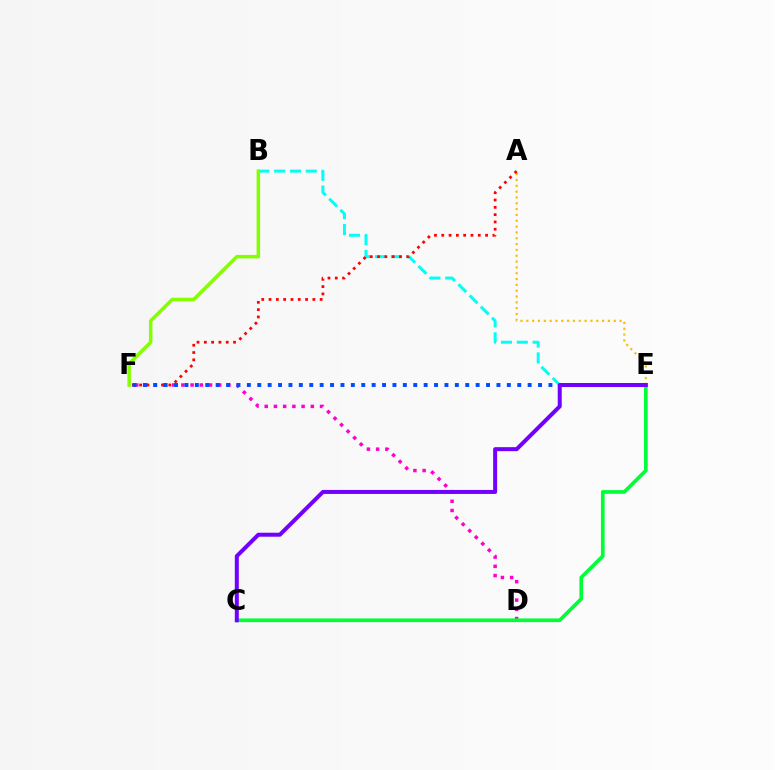{('B', 'E'): [{'color': '#00fff6', 'line_style': 'dashed', 'thickness': 2.15}], ('D', 'F'): [{'color': '#ff00cf', 'line_style': 'dotted', 'thickness': 2.5}], ('A', 'E'): [{'color': '#ffbd00', 'line_style': 'dotted', 'thickness': 1.58}], ('A', 'F'): [{'color': '#ff0000', 'line_style': 'dotted', 'thickness': 1.98}], ('C', 'E'): [{'color': '#00ff39', 'line_style': 'solid', 'thickness': 2.66}, {'color': '#7200ff', 'line_style': 'solid', 'thickness': 2.89}], ('E', 'F'): [{'color': '#004bff', 'line_style': 'dotted', 'thickness': 2.83}], ('B', 'F'): [{'color': '#84ff00', 'line_style': 'solid', 'thickness': 2.52}]}